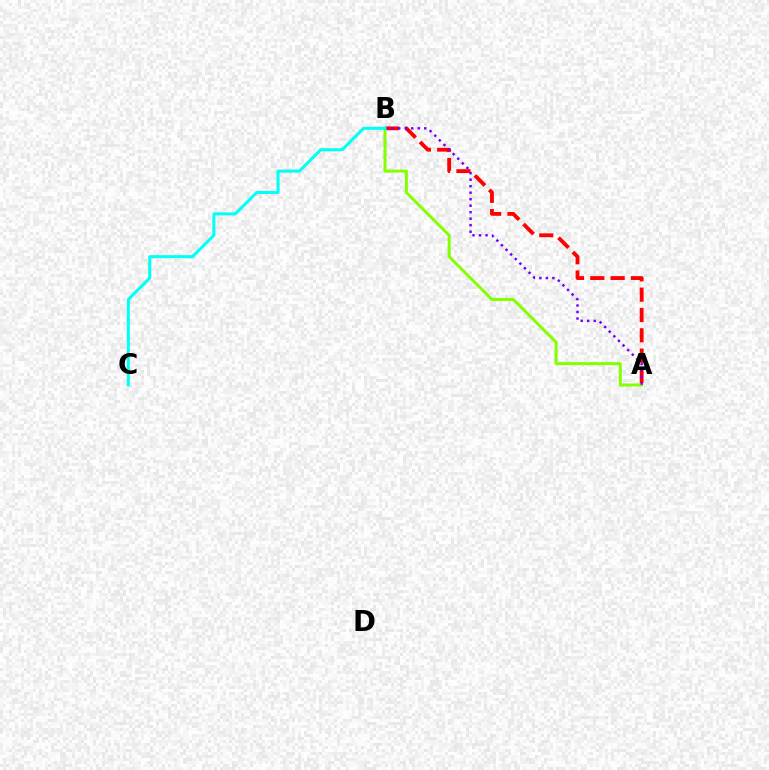{('A', 'B'): [{'color': '#ff0000', 'line_style': 'dashed', 'thickness': 2.76}, {'color': '#84ff00', 'line_style': 'solid', 'thickness': 2.15}, {'color': '#7200ff', 'line_style': 'dotted', 'thickness': 1.77}], ('B', 'C'): [{'color': '#00fff6', 'line_style': 'solid', 'thickness': 2.18}]}